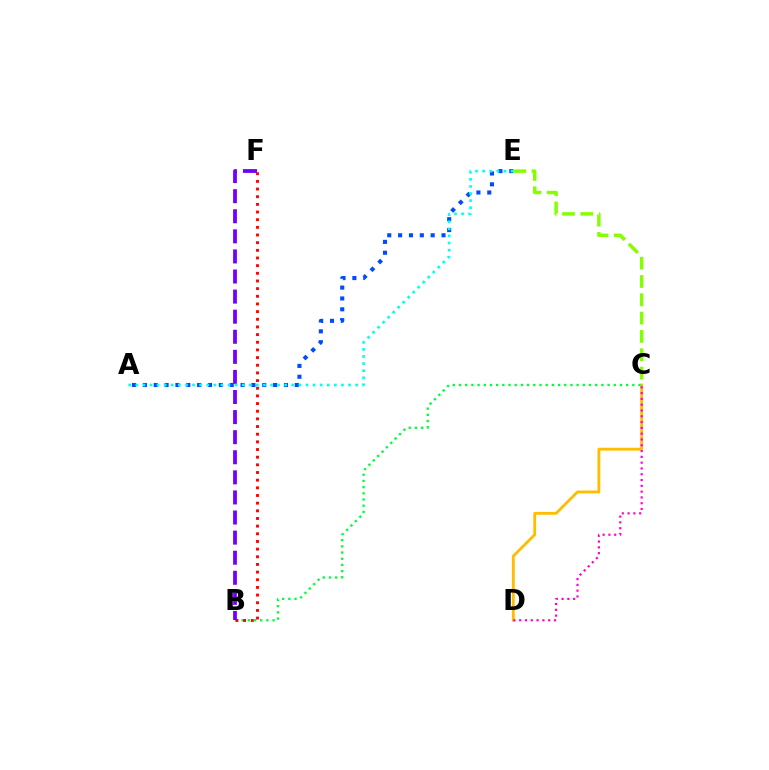{('A', 'E'): [{'color': '#004bff', 'line_style': 'dotted', 'thickness': 2.95}, {'color': '#00fff6', 'line_style': 'dotted', 'thickness': 1.93}], ('C', 'E'): [{'color': '#84ff00', 'line_style': 'dashed', 'thickness': 2.49}], ('C', 'D'): [{'color': '#ffbd00', 'line_style': 'solid', 'thickness': 2.05}, {'color': '#ff00cf', 'line_style': 'dotted', 'thickness': 1.57}], ('B', 'C'): [{'color': '#00ff39', 'line_style': 'dotted', 'thickness': 1.68}], ('B', 'F'): [{'color': '#ff0000', 'line_style': 'dotted', 'thickness': 2.08}, {'color': '#7200ff', 'line_style': 'dashed', 'thickness': 2.73}]}